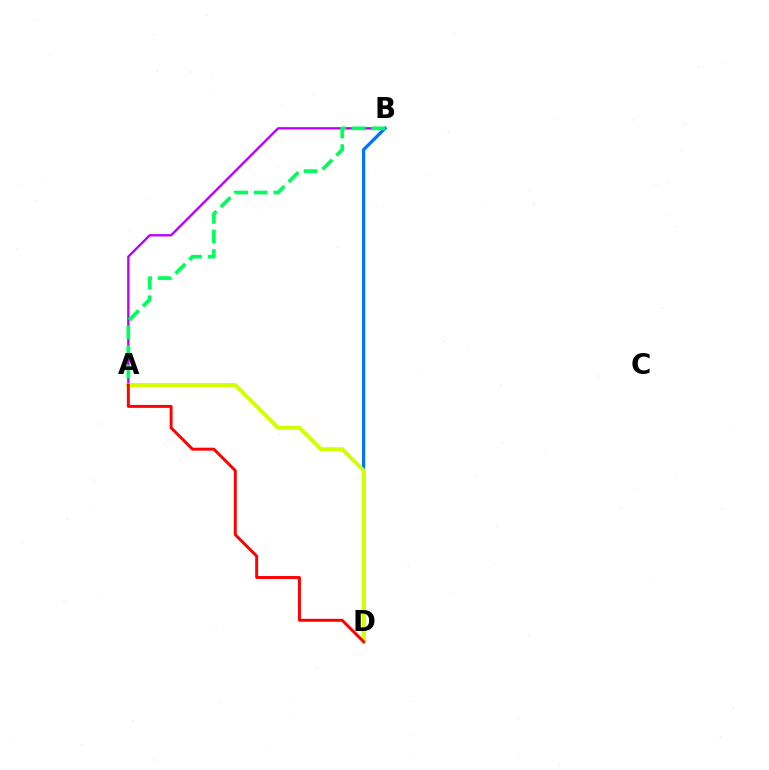{('A', 'B'): [{'color': '#b900ff', 'line_style': 'solid', 'thickness': 1.69}, {'color': '#00ff5c', 'line_style': 'dashed', 'thickness': 2.66}], ('B', 'D'): [{'color': '#0074ff', 'line_style': 'solid', 'thickness': 2.35}], ('A', 'D'): [{'color': '#d1ff00', 'line_style': 'solid', 'thickness': 2.82}, {'color': '#ff0000', 'line_style': 'solid', 'thickness': 2.11}]}